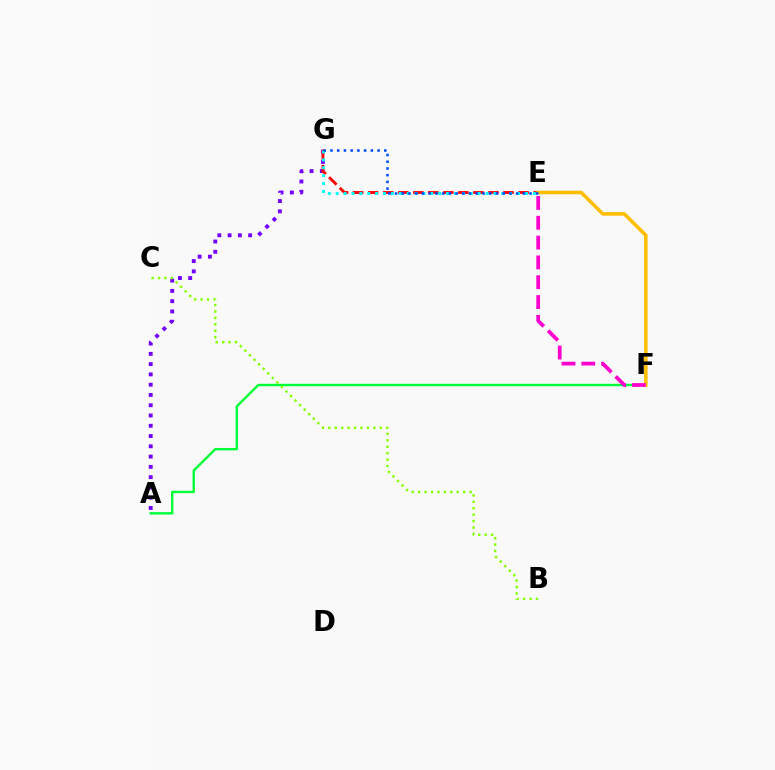{('A', 'G'): [{'color': '#7200ff', 'line_style': 'dotted', 'thickness': 2.79}], ('E', 'G'): [{'color': '#ff0000', 'line_style': 'dashed', 'thickness': 2.04}, {'color': '#00fff6', 'line_style': 'dotted', 'thickness': 2.14}, {'color': '#004bff', 'line_style': 'dotted', 'thickness': 1.83}], ('A', 'F'): [{'color': '#00ff39', 'line_style': 'solid', 'thickness': 1.72}], ('E', 'F'): [{'color': '#ffbd00', 'line_style': 'solid', 'thickness': 2.58}, {'color': '#ff00cf', 'line_style': 'dashed', 'thickness': 2.69}], ('B', 'C'): [{'color': '#84ff00', 'line_style': 'dotted', 'thickness': 1.75}]}